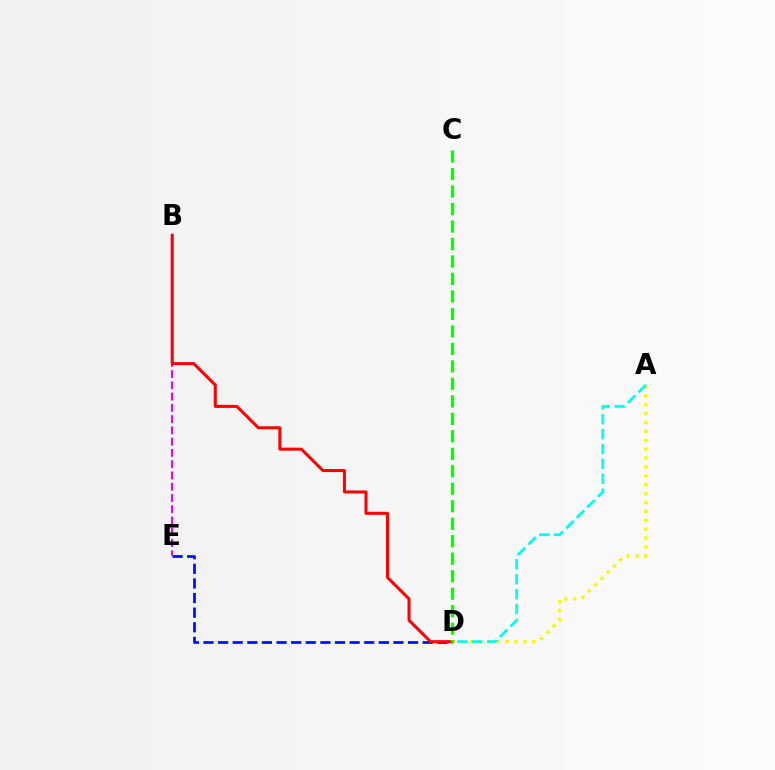{('D', 'E'): [{'color': '#0010ff', 'line_style': 'dashed', 'thickness': 1.98}], ('A', 'D'): [{'color': '#fcf500', 'line_style': 'dotted', 'thickness': 2.42}, {'color': '#00fff6', 'line_style': 'dashed', 'thickness': 2.02}], ('B', 'E'): [{'color': '#ee00ff', 'line_style': 'dashed', 'thickness': 1.53}], ('B', 'D'): [{'color': '#ff0000', 'line_style': 'solid', 'thickness': 2.18}], ('C', 'D'): [{'color': '#08ff00', 'line_style': 'dashed', 'thickness': 2.38}]}